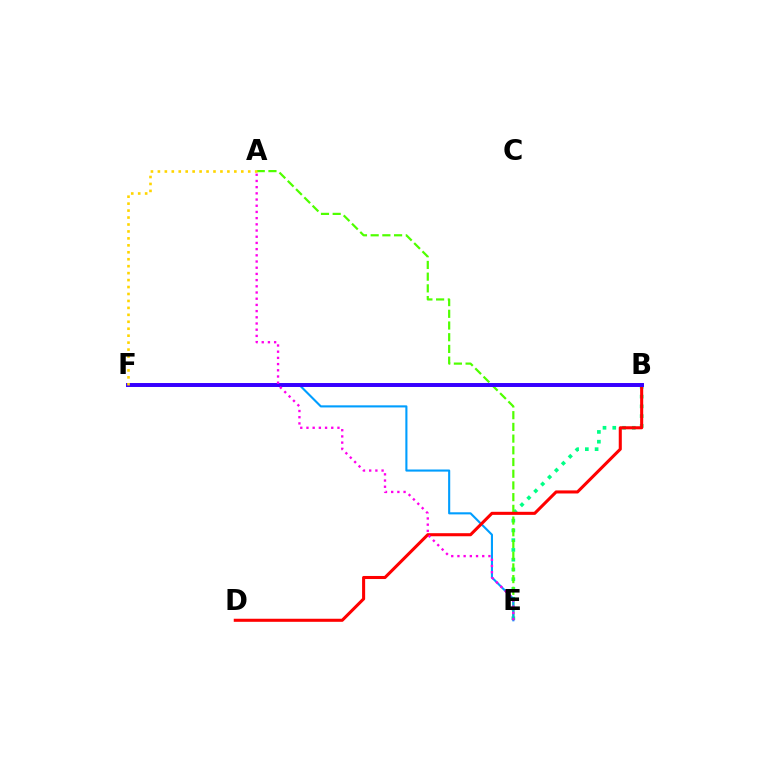{('B', 'E'): [{'color': '#00ff86', 'line_style': 'dotted', 'thickness': 2.65}], ('A', 'E'): [{'color': '#4fff00', 'line_style': 'dashed', 'thickness': 1.59}, {'color': '#ff00ed', 'line_style': 'dotted', 'thickness': 1.68}], ('E', 'F'): [{'color': '#009eff', 'line_style': 'solid', 'thickness': 1.52}], ('B', 'D'): [{'color': '#ff0000', 'line_style': 'solid', 'thickness': 2.2}], ('B', 'F'): [{'color': '#3700ff', 'line_style': 'solid', 'thickness': 2.84}], ('A', 'F'): [{'color': '#ffd500', 'line_style': 'dotted', 'thickness': 1.89}]}